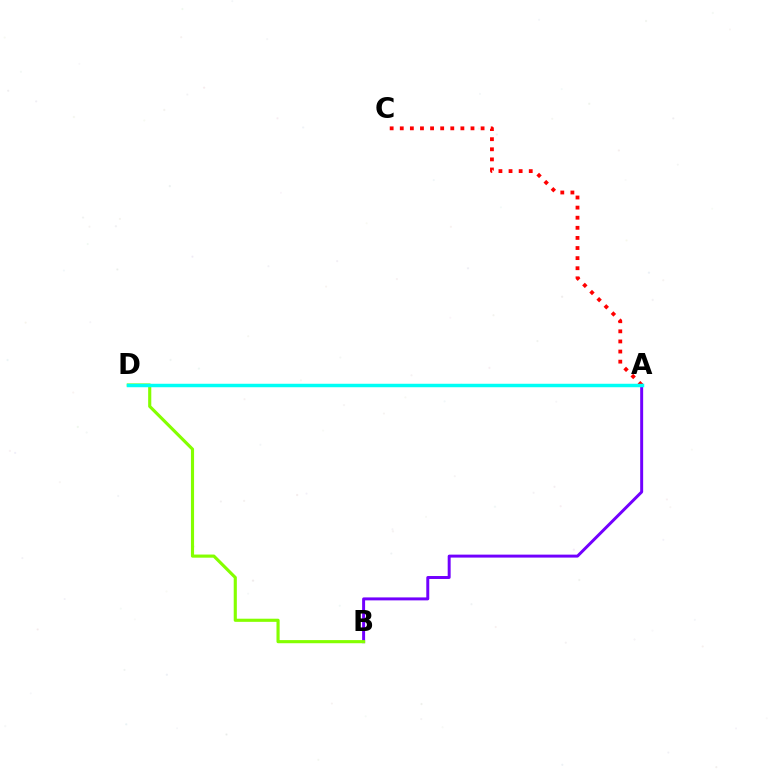{('A', 'B'): [{'color': '#7200ff', 'line_style': 'solid', 'thickness': 2.13}], ('B', 'D'): [{'color': '#84ff00', 'line_style': 'solid', 'thickness': 2.25}], ('A', 'C'): [{'color': '#ff0000', 'line_style': 'dotted', 'thickness': 2.75}], ('A', 'D'): [{'color': '#00fff6', 'line_style': 'solid', 'thickness': 2.5}]}